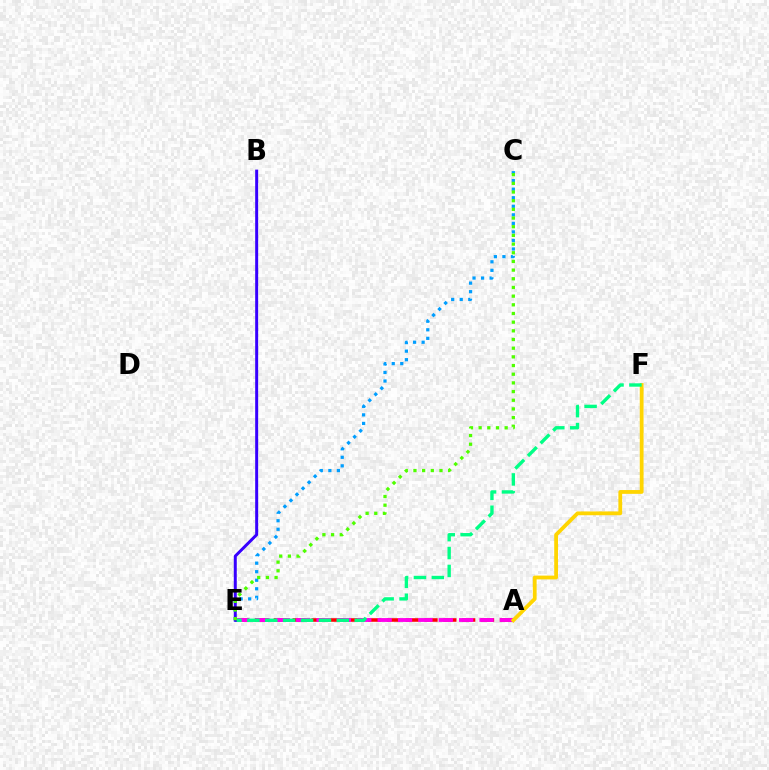{('A', 'E'): [{'color': '#ff0000', 'line_style': 'dashed', 'thickness': 2.56}, {'color': '#ff00ed', 'line_style': 'dashed', 'thickness': 2.77}], ('C', 'E'): [{'color': '#009eff', 'line_style': 'dotted', 'thickness': 2.32}, {'color': '#4fff00', 'line_style': 'dotted', 'thickness': 2.36}], ('A', 'F'): [{'color': '#ffd500', 'line_style': 'solid', 'thickness': 2.73}], ('E', 'F'): [{'color': '#00ff86', 'line_style': 'dashed', 'thickness': 2.43}], ('B', 'E'): [{'color': '#3700ff', 'line_style': 'solid', 'thickness': 2.15}]}